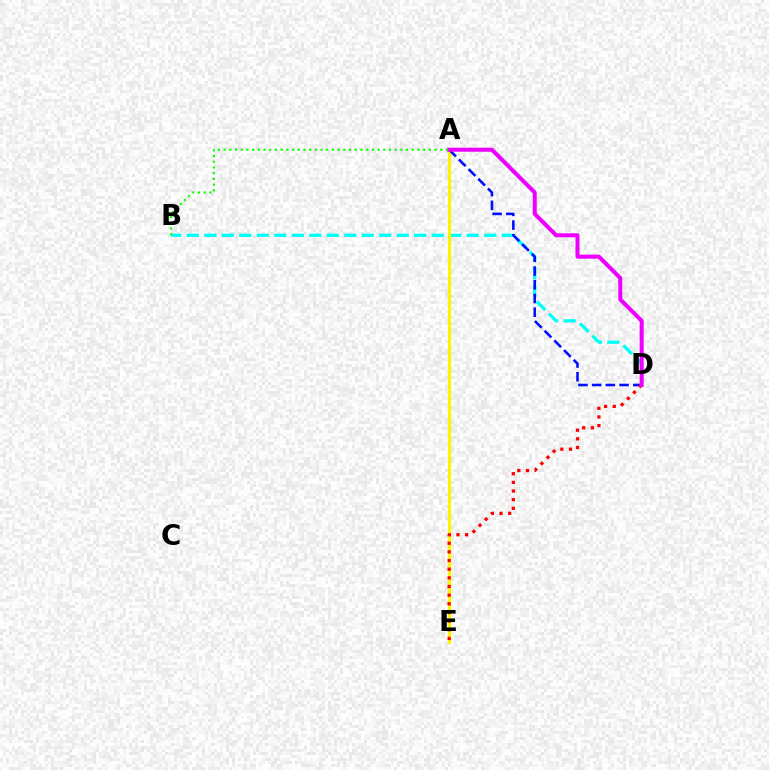{('B', 'D'): [{'color': '#00fff6', 'line_style': 'dashed', 'thickness': 2.38}], ('A', 'E'): [{'color': '#fcf500', 'line_style': 'solid', 'thickness': 2.29}], ('A', 'D'): [{'color': '#0010ff', 'line_style': 'dashed', 'thickness': 1.86}, {'color': '#ee00ff', 'line_style': 'solid', 'thickness': 2.89}], ('D', 'E'): [{'color': '#ff0000', 'line_style': 'dotted', 'thickness': 2.35}], ('A', 'B'): [{'color': '#08ff00', 'line_style': 'dotted', 'thickness': 1.55}]}